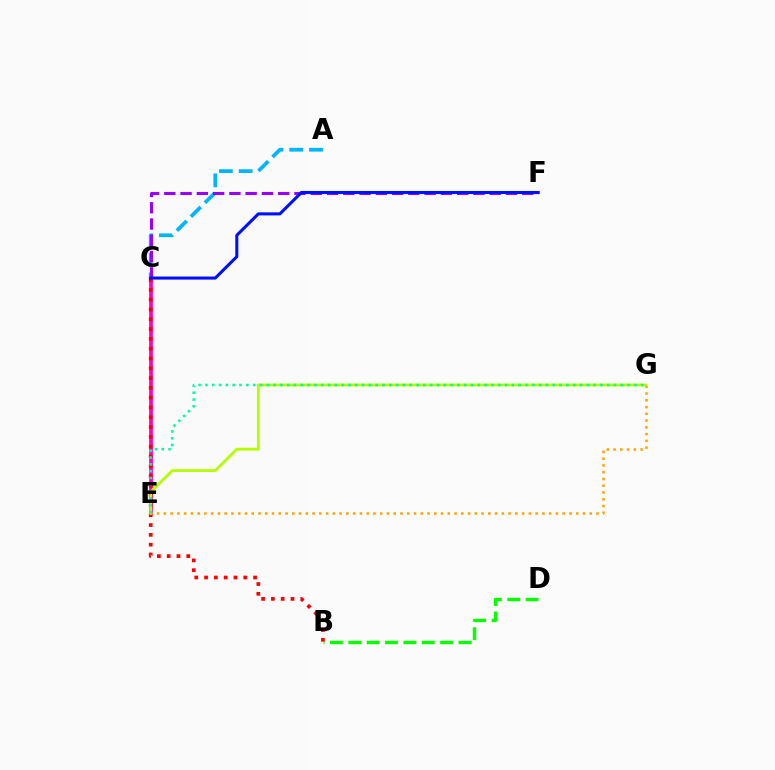{('B', 'D'): [{'color': '#08ff00', 'line_style': 'dashed', 'thickness': 2.49}], ('C', 'E'): [{'color': '#ff00bd', 'line_style': 'solid', 'thickness': 2.65}], ('A', 'C'): [{'color': '#00b5ff', 'line_style': 'dashed', 'thickness': 2.69}], ('B', 'C'): [{'color': '#ff0000', 'line_style': 'dotted', 'thickness': 2.66}], ('C', 'F'): [{'color': '#9b00ff', 'line_style': 'dashed', 'thickness': 2.21}, {'color': '#0010ff', 'line_style': 'solid', 'thickness': 2.21}], ('E', 'G'): [{'color': '#b3ff00', 'line_style': 'solid', 'thickness': 2.03}, {'color': '#ffa500', 'line_style': 'dotted', 'thickness': 1.84}, {'color': '#00ff9d', 'line_style': 'dotted', 'thickness': 1.85}]}